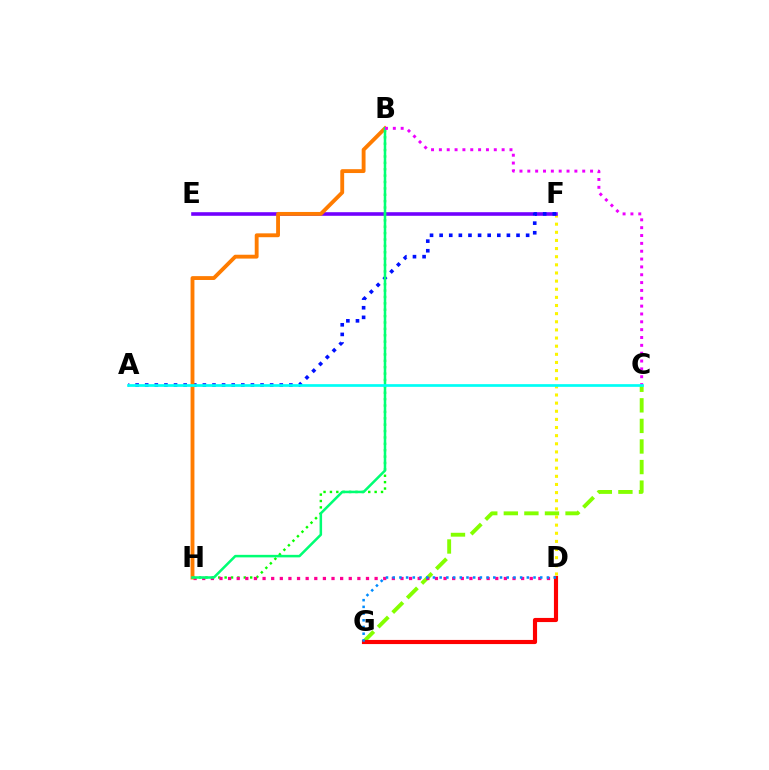{('D', 'F'): [{'color': '#fcf500', 'line_style': 'dotted', 'thickness': 2.21}], ('E', 'F'): [{'color': '#7200ff', 'line_style': 'solid', 'thickness': 2.59}], ('B', 'H'): [{'color': '#08ff00', 'line_style': 'dotted', 'thickness': 1.74}, {'color': '#ff7c00', 'line_style': 'solid', 'thickness': 2.78}, {'color': '#00ff74', 'line_style': 'solid', 'thickness': 1.82}], ('A', 'F'): [{'color': '#0010ff', 'line_style': 'dotted', 'thickness': 2.61}], ('C', 'G'): [{'color': '#84ff00', 'line_style': 'dashed', 'thickness': 2.79}], ('D', 'H'): [{'color': '#ff0094', 'line_style': 'dotted', 'thickness': 2.34}], ('D', 'G'): [{'color': '#ff0000', 'line_style': 'solid', 'thickness': 2.98}, {'color': '#008cff', 'line_style': 'dotted', 'thickness': 1.82}], ('B', 'C'): [{'color': '#ee00ff', 'line_style': 'dotted', 'thickness': 2.13}], ('A', 'C'): [{'color': '#00fff6', 'line_style': 'solid', 'thickness': 1.95}]}